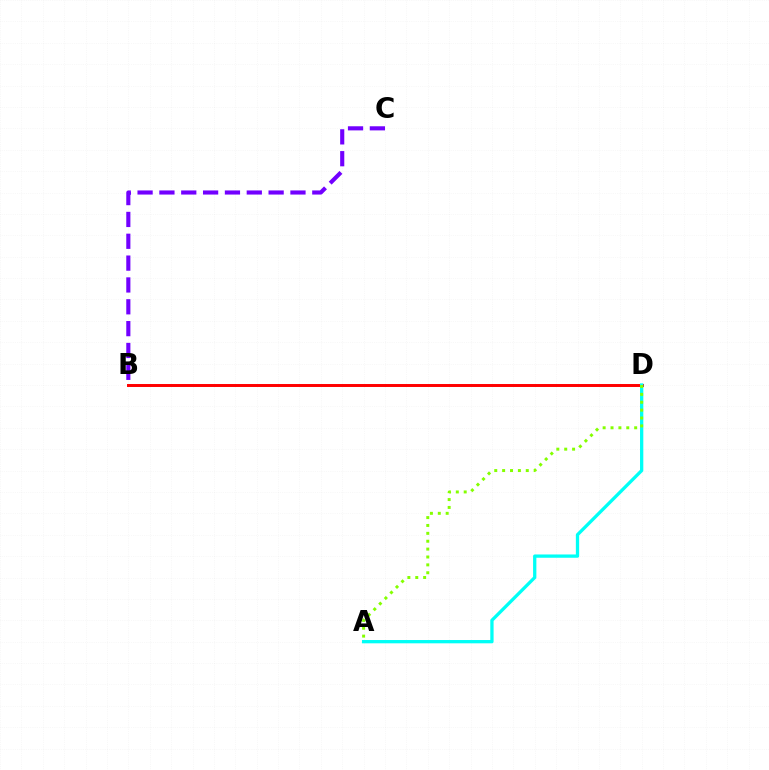{('B', 'D'): [{'color': '#ff0000', 'line_style': 'solid', 'thickness': 2.13}], ('A', 'D'): [{'color': '#00fff6', 'line_style': 'solid', 'thickness': 2.37}, {'color': '#84ff00', 'line_style': 'dotted', 'thickness': 2.14}], ('B', 'C'): [{'color': '#7200ff', 'line_style': 'dashed', 'thickness': 2.97}]}